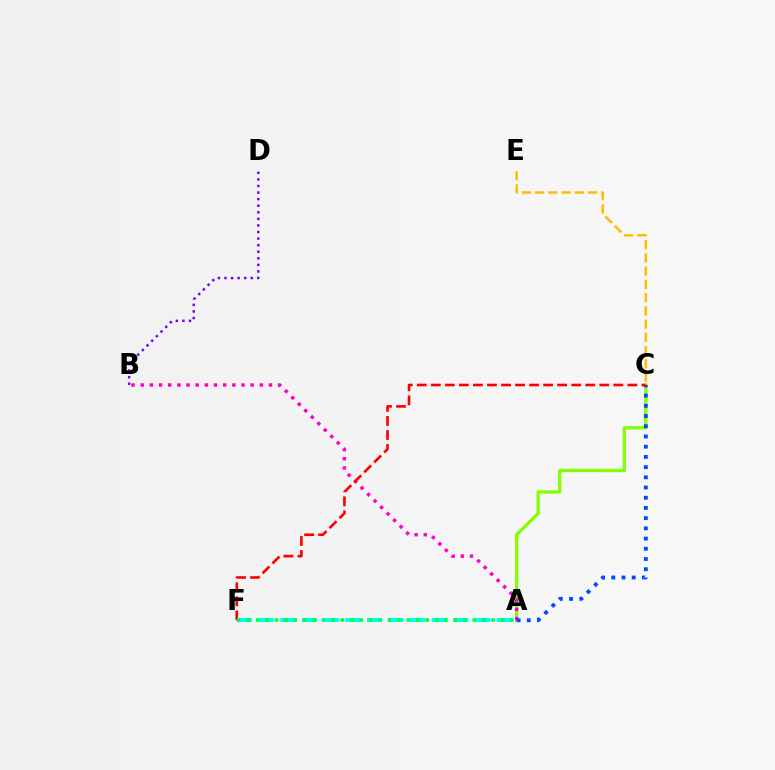{('A', 'C'): [{'color': '#84ff00', 'line_style': 'solid', 'thickness': 2.36}, {'color': '#004bff', 'line_style': 'dotted', 'thickness': 2.77}], ('C', 'E'): [{'color': '#ffbd00', 'line_style': 'dashed', 'thickness': 1.8}], ('A', 'B'): [{'color': '#ff00cf', 'line_style': 'dotted', 'thickness': 2.49}], ('C', 'F'): [{'color': '#ff0000', 'line_style': 'dashed', 'thickness': 1.91}], ('B', 'D'): [{'color': '#7200ff', 'line_style': 'dotted', 'thickness': 1.79}], ('A', 'F'): [{'color': '#00fff6', 'line_style': 'dashed', 'thickness': 2.94}, {'color': '#00ff39', 'line_style': 'dotted', 'thickness': 2.56}]}